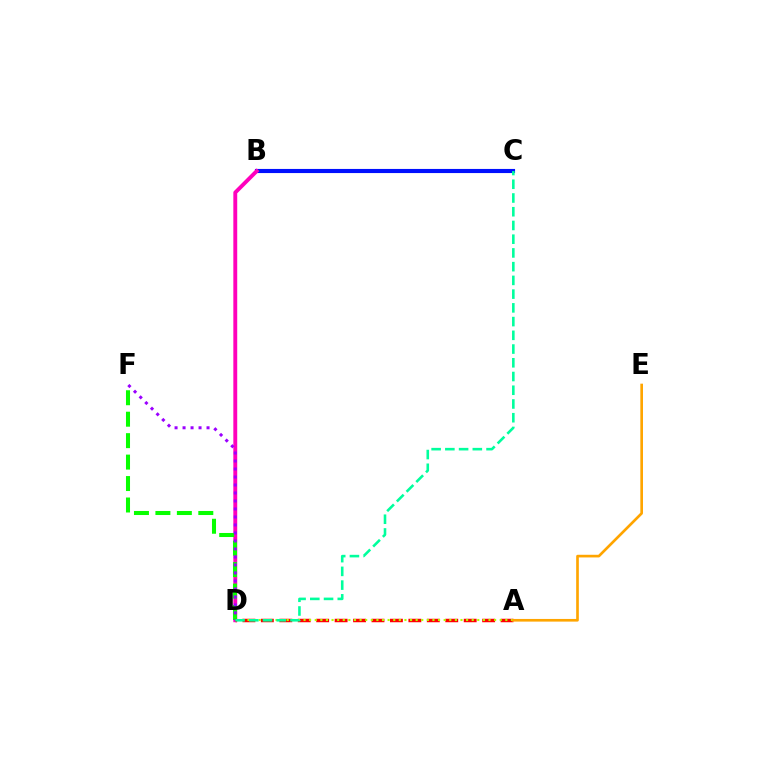{('B', 'C'): [{'color': '#00b5ff', 'line_style': 'dotted', 'thickness': 1.88}, {'color': '#0010ff', 'line_style': 'solid', 'thickness': 2.97}], ('B', 'D'): [{'color': '#ff00bd', 'line_style': 'solid', 'thickness': 2.8}], ('D', 'F'): [{'color': '#08ff00', 'line_style': 'dashed', 'thickness': 2.91}, {'color': '#9b00ff', 'line_style': 'dotted', 'thickness': 2.17}], ('A', 'D'): [{'color': '#ff0000', 'line_style': 'dashed', 'thickness': 2.5}, {'color': '#b3ff00', 'line_style': 'dotted', 'thickness': 1.52}], ('C', 'D'): [{'color': '#00ff9d', 'line_style': 'dashed', 'thickness': 1.87}], ('A', 'E'): [{'color': '#ffa500', 'line_style': 'solid', 'thickness': 1.92}]}